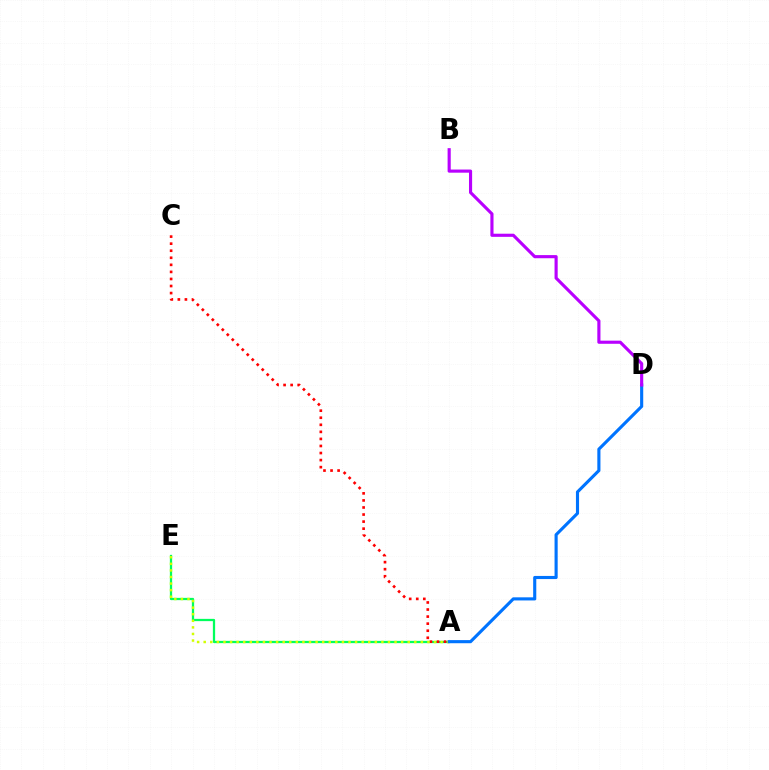{('A', 'E'): [{'color': '#00ff5c', 'line_style': 'solid', 'thickness': 1.63}, {'color': '#d1ff00', 'line_style': 'dotted', 'thickness': 1.79}], ('A', 'C'): [{'color': '#ff0000', 'line_style': 'dotted', 'thickness': 1.92}], ('A', 'D'): [{'color': '#0074ff', 'line_style': 'solid', 'thickness': 2.25}], ('B', 'D'): [{'color': '#b900ff', 'line_style': 'solid', 'thickness': 2.26}]}